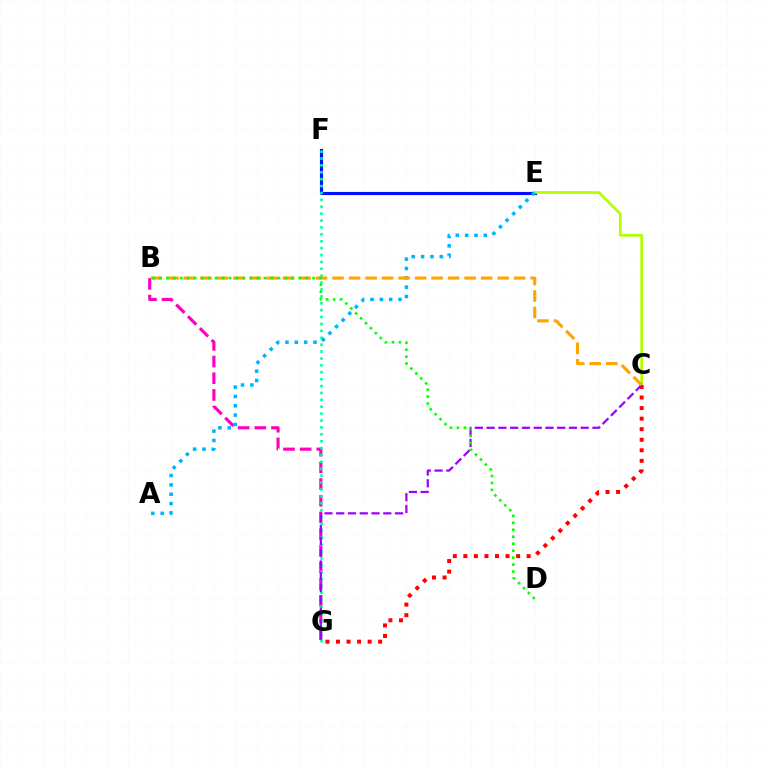{('B', 'G'): [{'color': '#ff00bd', 'line_style': 'dashed', 'thickness': 2.27}], ('E', 'F'): [{'color': '#0010ff', 'line_style': 'solid', 'thickness': 2.25}], ('F', 'G'): [{'color': '#00ff9d', 'line_style': 'dotted', 'thickness': 1.87}], ('C', 'E'): [{'color': '#b3ff00', 'line_style': 'solid', 'thickness': 1.95}], ('C', 'G'): [{'color': '#ff0000', 'line_style': 'dotted', 'thickness': 2.87}, {'color': '#9b00ff', 'line_style': 'dashed', 'thickness': 1.6}], ('A', 'E'): [{'color': '#00b5ff', 'line_style': 'dotted', 'thickness': 2.54}], ('B', 'C'): [{'color': '#ffa500', 'line_style': 'dashed', 'thickness': 2.24}], ('B', 'D'): [{'color': '#08ff00', 'line_style': 'dotted', 'thickness': 1.89}]}